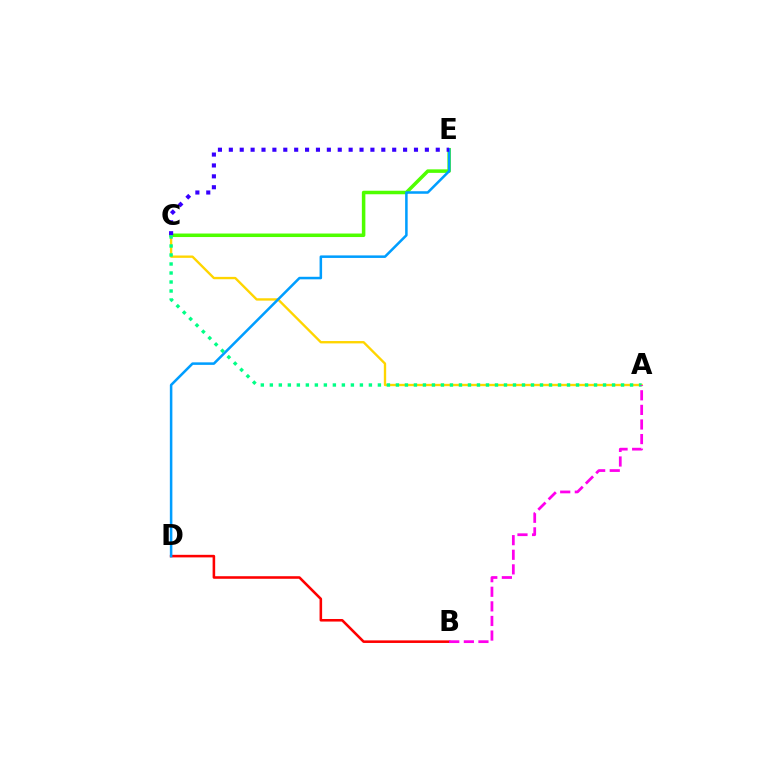{('B', 'D'): [{'color': '#ff0000', 'line_style': 'solid', 'thickness': 1.85}], ('C', 'E'): [{'color': '#4fff00', 'line_style': 'solid', 'thickness': 2.53}, {'color': '#3700ff', 'line_style': 'dotted', 'thickness': 2.96}], ('A', 'C'): [{'color': '#ffd500', 'line_style': 'solid', 'thickness': 1.7}, {'color': '#00ff86', 'line_style': 'dotted', 'thickness': 2.45}], ('D', 'E'): [{'color': '#009eff', 'line_style': 'solid', 'thickness': 1.82}], ('A', 'B'): [{'color': '#ff00ed', 'line_style': 'dashed', 'thickness': 1.98}]}